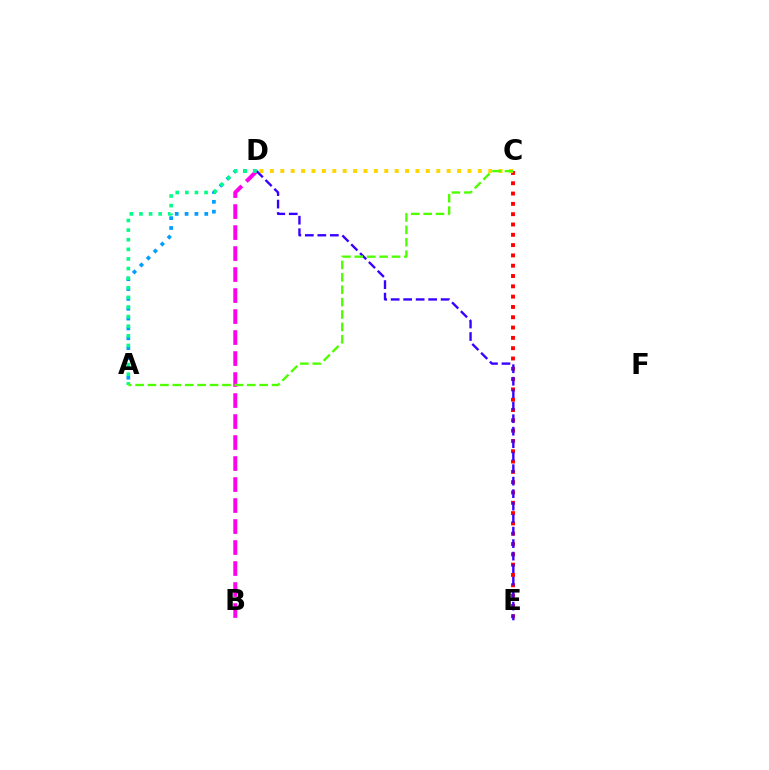{('C', 'E'): [{'color': '#ff0000', 'line_style': 'dotted', 'thickness': 2.8}], ('C', 'D'): [{'color': '#ffd500', 'line_style': 'dotted', 'thickness': 2.82}], ('A', 'D'): [{'color': '#009eff', 'line_style': 'dotted', 'thickness': 2.68}, {'color': '#00ff86', 'line_style': 'dotted', 'thickness': 2.61}], ('B', 'D'): [{'color': '#ff00ed', 'line_style': 'dashed', 'thickness': 2.85}], ('D', 'E'): [{'color': '#3700ff', 'line_style': 'dashed', 'thickness': 1.7}], ('A', 'C'): [{'color': '#4fff00', 'line_style': 'dashed', 'thickness': 1.68}]}